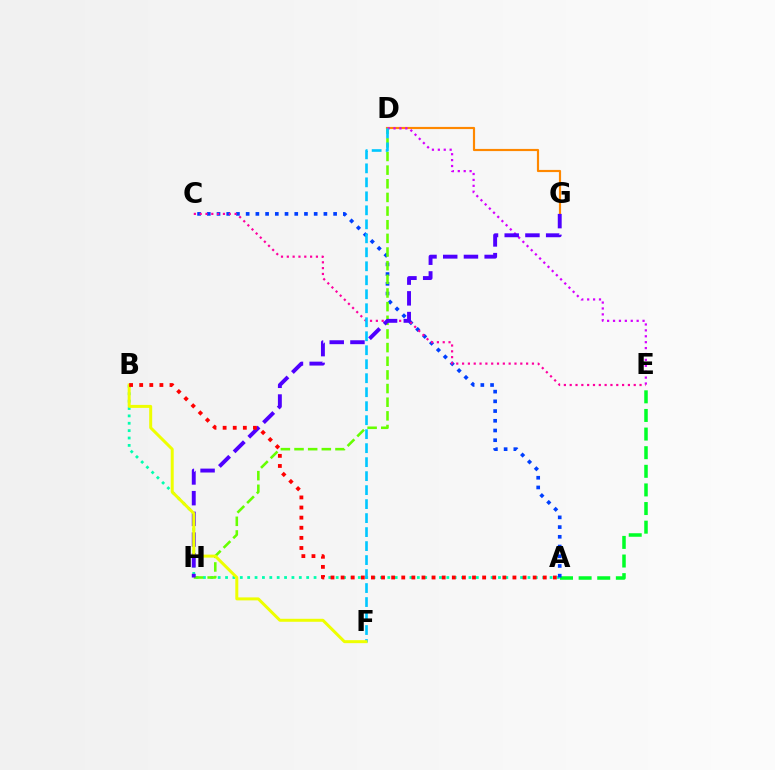{('D', 'G'): [{'color': '#ff8800', 'line_style': 'solid', 'thickness': 1.56}], ('A', 'B'): [{'color': '#00ffaf', 'line_style': 'dotted', 'thickness': 2.0}, {'color': '#ff0000', 'line_style': 'dotted', 'thickness': 2.75}], ('A', 'E'): [{'color': '#00ff27', 'line_style': 'dashed', 'thickness': 2.53}], ('A', 'C'): [{'color': '#003fff', 'line_style': 'dotted', 'thickness': 2.64}], ('D', 'H'): [{'color': '#66ff00', 'line_style': 'dashed', 'thickness': 1.85}], ('D', 'E'): [{'color': '#d600ff', 'line_style': 'dotted', 'thickness': 1.6}], ('C', 'E'): [{'color': '#ff00a0', 'line_style': 'dotted', 'thickness': 1.58}], ('D', 'F'): [{'color': '#00c7ff', 'line_style': 'dashed', 'thickness': 1.9}], ('G', 'H'): [{'color': '#4f00ff', 'line_style': 'dashed', 'thickness': 2.81}], ('B', 'F'): [{'color': '#eeff00', 'line_style': 'solid', 'thickness': 2.15}]}